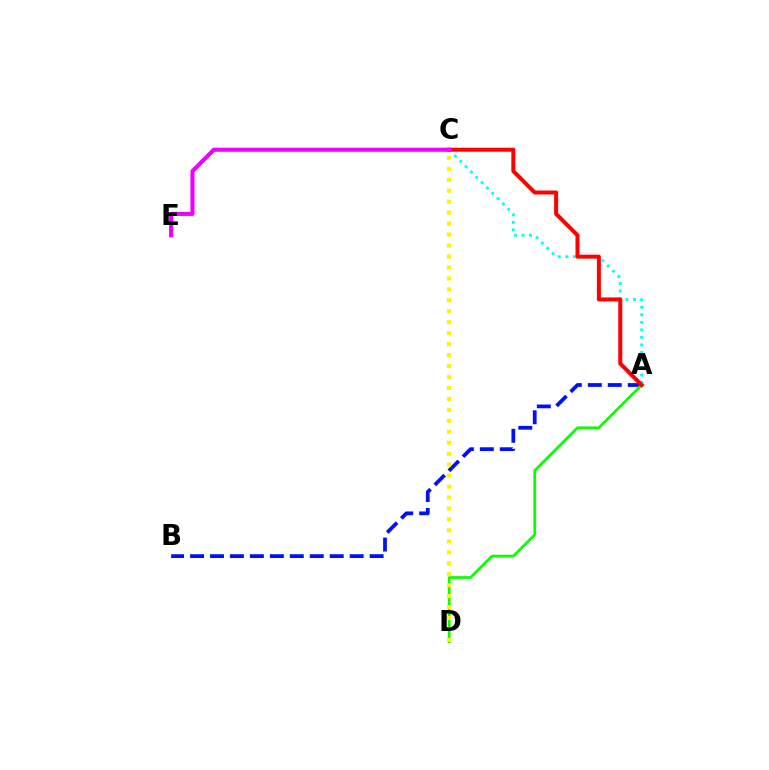{('A', 'C'): [{'color': '#00fff6', 'line_style': 'dotted', 'thickness': 2.04}, {'color': '#ff0000', 'line_style': 'solid', 'thickness': 2.88}], ('A', 'B'): [{'color': '#0010ff', 'line_style': 'dashed', 'thickness': 2.71}], ('A', 'D'): [{'color': '#08ff00', 'line_style': 'solid', 'thickness': 1.96}], ('C', 'E'): [{'color': '#ee00ff', 'line_style': 'solid', 'thickness': 2.94}], ('C', 'D'): [{'color': '#fcf500', 'line_style': 'dotted', 'thickness': 2.98}]}